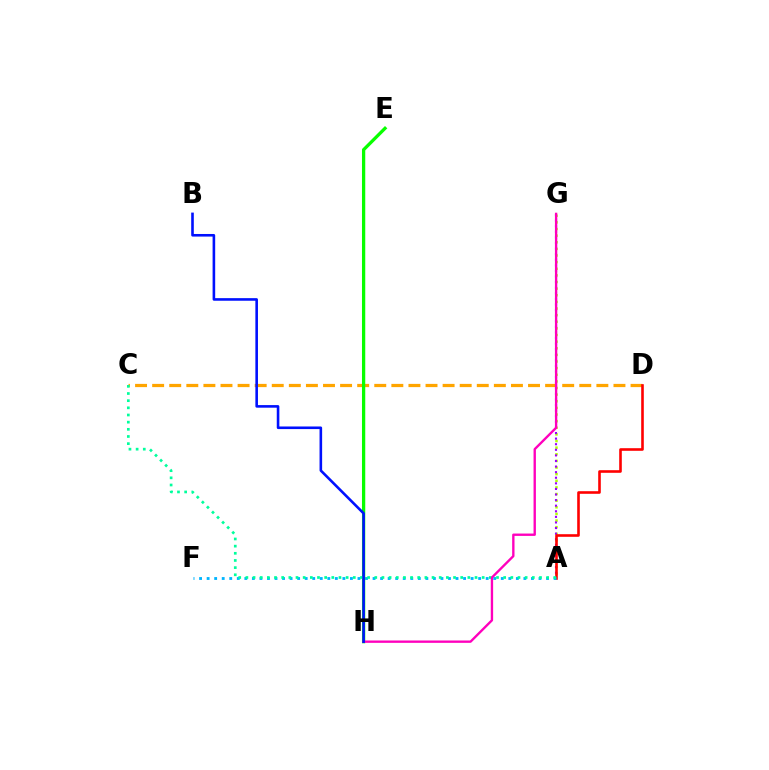{('A', 'G'): [{'color': '#b3ff00', 'line_style': 'dotted', 'thickness': 1.8}, {'color': '#9b00ff', 'line_style': 'dotted', 'thickness': 1.52}], ('C', 'D'): [{'color': '#ffa500', 'line_style': 'dashed', 'thickness': 2.32}], ('A', 'D'): [{'color': '#ff0000', 'line_style': 'solid', 'thickness': 1.88}], ('A', 'F'): [{'color': '#00b5ff', 'line_style': 'dotted', 'thickness': 2.05}], ('E', 'H'): [{'color': '#08ff00', 'line_style': 'solid', 'thickness': 2.36}], ('A', 'C'): [{'color': '#00ff9d', 'line_style': 'dotted', 'thickness': 1.95}], ('G', 'H'): [{'color': '#ff00bd', 'line_style': 'solid', 'thickness': 1.7}], ('B', 'H'): [{'color': '#0010ff', 'line_style': 'solid', 'thickness': 1.87}]}